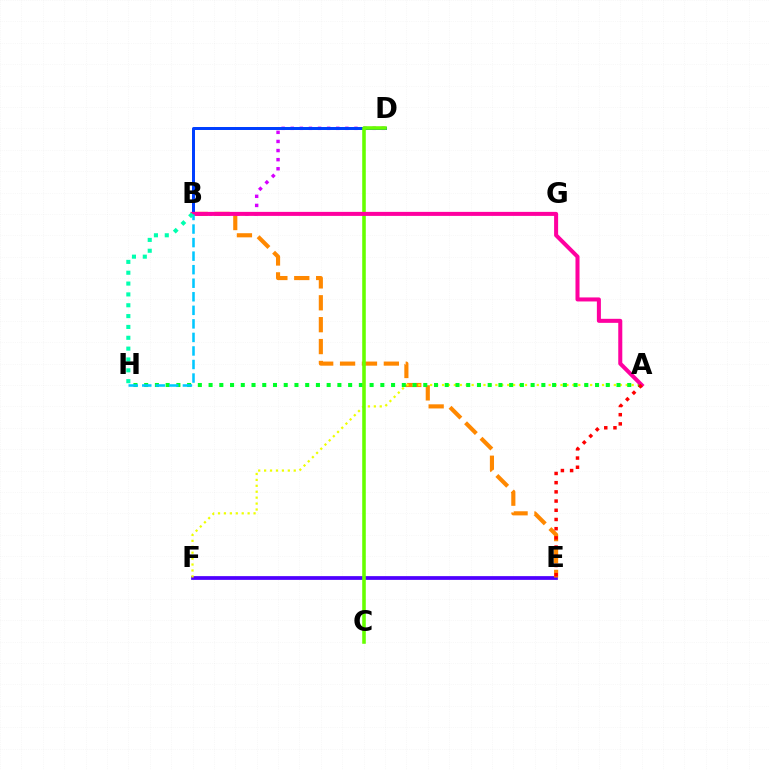{('E', 'F'): [{'color': '#4f00ff', 'line_style': 'solid', 'thickness': 2.69}], ('B', 'E'): [{'color': '#ff8800', 'line_style': 'dashed', 'thickness': 2.97}], ('B', 'D'): [{'color': '#d600ff', 'line_style': 'dotted', 'thickness': 2.47}, {'color': '#003fff', 'line_style': 'solid', 'thickness': 2.15}], ('A', 'F'): [{'color': '#eeff00', 'line_style': 'dotted', 'thickness': 1.61}], ('A', 'H'): [{'color': '#00ff27', 'line_style': 'dotted', 'thickness': 2.92}], ('C', 'D'): [{'color': '#66ff00', 'line_style': 'solid', 'thickness': 2.57}], ('A', 'B'): [{'color': '#ff00a0', 'line_style': 'solid', 'thickness': 2.9}], ('B', 'H'): [{'color': '#00c7ff', 'line_style': 'dashed', 'thickness': 1.84}, {'color': '#00ffaf', 'line_style': 'dotted', 'thickness': 2.95}], ('A', 'E'): [{'color': '#ff0000', 'line_style': 'dotted', 'thickness': 2.5}]}